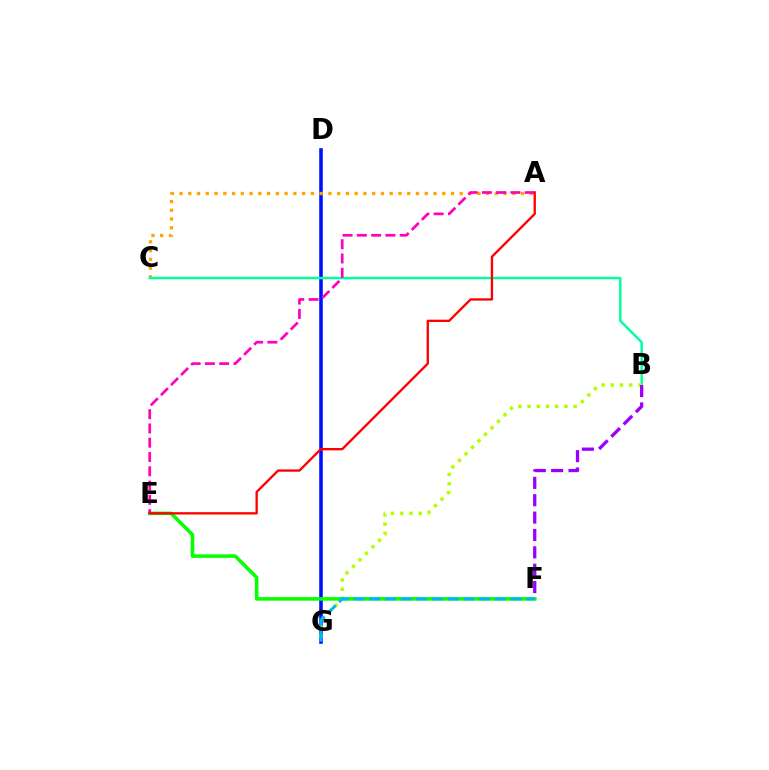{('D', 'G'): [{'color': '#0010ff', 'line_style': 'solid', 'thickness': 2.58}], ('A', 'C'): [{'color': '#ffa500', 'line_style': 'dotted', 'thickness': 2.38}], ('B', 'C'): [{'color': '#00ff9d', 'line_style': 'solid', 'thickness': 1.75}], ('B', 'G'): [{'color': '#b3ff00', 'line_style': 'dotted', 'thickness': 2.5}], ('B', 'F'): [{'color': '#9b00ff', 'line_style': 'dashed', 'thickness': 2.36}], ('E', 'F'): [{'color': '#08ff00', 'line_style': 'solid', 'thickness': 2.56}], ('A', 'E'): [{'color': '#ff00bd', 'line_style': 'dashed', 'thickness': 1.94}, {'color': '#ff0000', 'line_style': 'solid', 'thickness': 1.68}], ('F', 'G'): [{'color': '#00b5ff', 'line_style': 'dashed', 'thickness': 2.14}]}